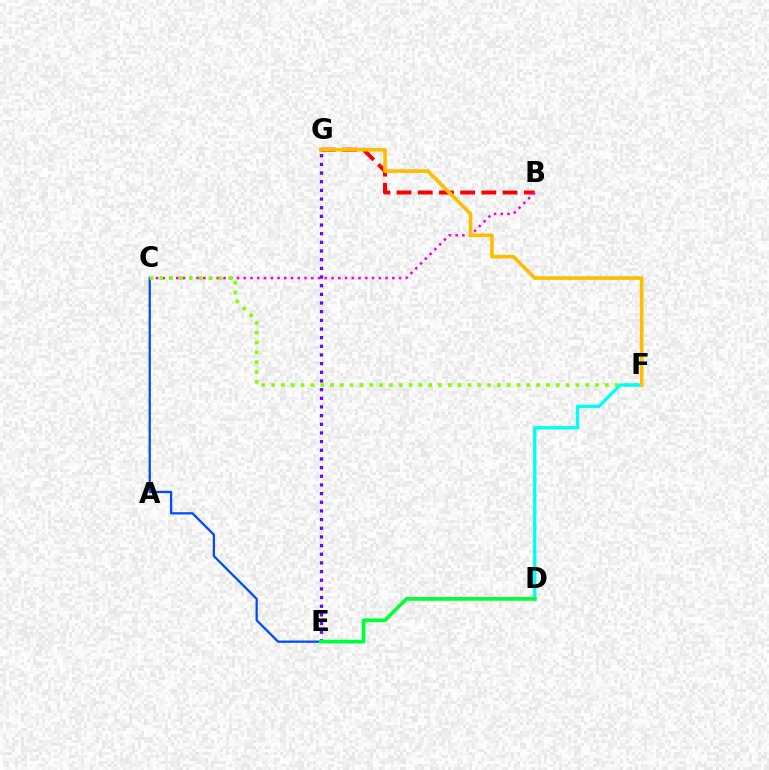{('B', 'G'): [{'color': '#ff0000', 'line_style': 'dashed', 'thickness': 2.88}], ('B', 'C'): [{'color': '#ff00cf', 'line_style': 'dotted', 'thickness': 1.83}], ('C', 'E'): [{'color': '#004bff', 'line_style': 'solid', 'thickness': 1.64}], ('C', 'F'): [{'color': '#84ff00', 'line_style': 'dotted', 'thickness': 2.67}], ('D', 'F'): [{'color': '#00fff6', 'line_style': 'solid', 'thickness': 2.39}], ('E', 'G'): [{'color': '#7200ff', 'line_style': 'dotted', 'thickness': 2.35}], ('F', 'G'): [{'color': '#ffbd00', 'line_style': 'solid', 'thickness': 2.61}], ('D', 'E'): [{'color': '#00ff39', 'line_style': 'solid', 'thickness': 2.66}]}